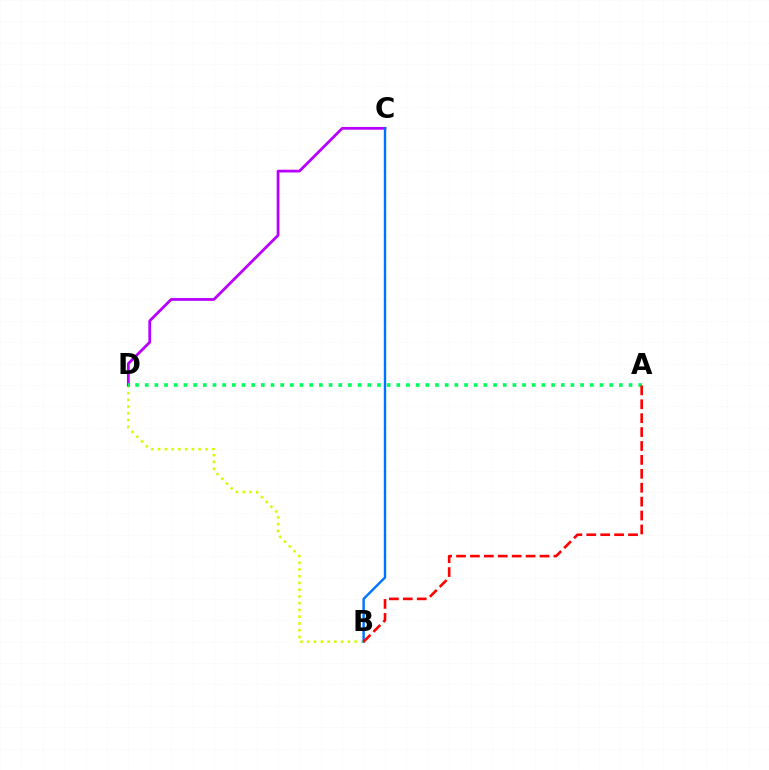{('B', 'D'): [{'color': '#d1ff00', 'line_style': 'dotted', 'thickness': 1.84}], ('C', 'D'): [{'color': '#b900ff', 'line_style': 'solid', 'thickness': 1.99}], ('B', 'C'): [{'color': '#0074ff', 'line_style': 'solid', 'thickness': 1.74}], ('A', 'D'): [{'color': '#00ff5c', 'line_style': 'dotted', 'thickness': 2.63}], ('A', 'B'): [{'color': '#ff0000', 'line_style': 'dashed', 'thickness': 1.89}]}